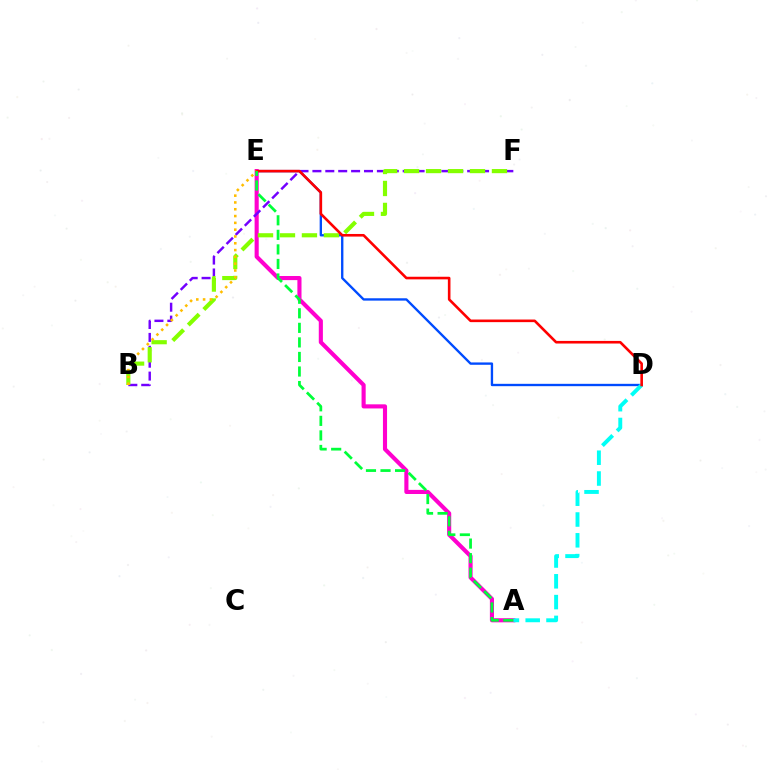{('D', 'E'): [{'color': '#004bff', 'line_style': 'solid', 'thickness': 1.69}, {'color': '#ff0000', 'line_style': 'solid', 'thickness': 1.88}], ('A', 'E'): [{'color': '#ff00cf', 'line_style': 'solid', 'thickness': 2.96}, {'color': '#00ff39', 'line_style': 'dashed', 'thickness': 1.98}], ('B', 'F'): [{'color': '#7200ff', 'line_style': 'dashed', 'thickness': 1.75}, {'color': '#84ff00', 'line_style': 'dashed', 'thickness': 2.98}], ('A', 'D'): [{'color': '#00fff6', 'line_style': 'dashed', 'thickness': 2.82}], ('B', 'E'): [{'color': '#ffbd00', 'line_style': 'dotted', 'thickness': 1.85}]}